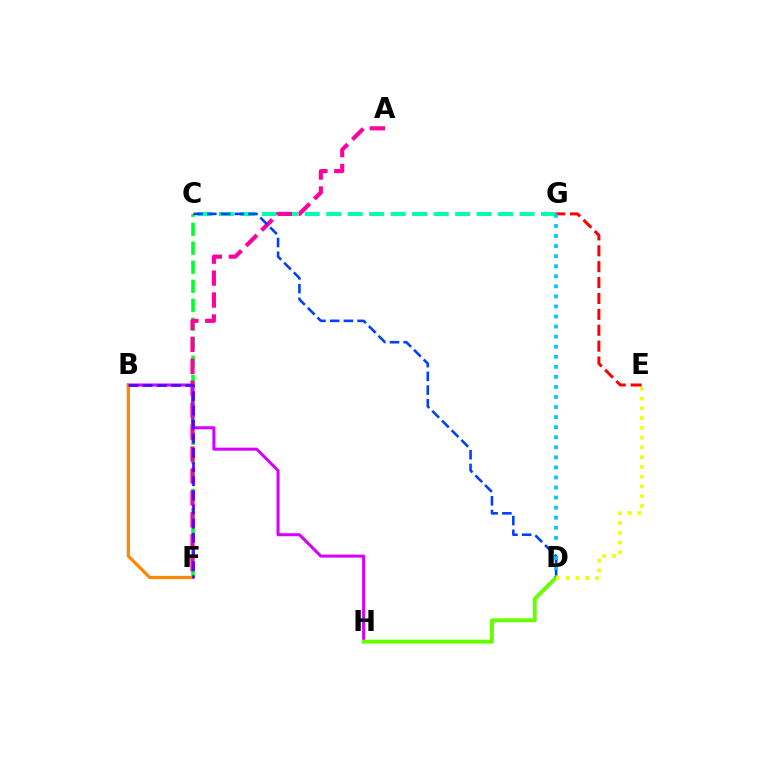{('C', 'G'): [{'color': '#00ffaf', 'line_style': 'dashed', 'thickness': 2.92}], ('C', 'F'): [{'color': '#00ff27', 'line_style': 'dashed', 'thickness': 2.58}], ('A', 'F'): [{'color': '#ff00a0', 'line_style': 'dashed', 'thickness': 2.98}], ('B', 'H'): [{'color': '#d600ff', 'line_style': 'solid', 'thickness': 2.19}], ('E', 'G'): [{'color': '#ff0000', 'line_style': 'dashed', 'thickness': 2.16}], ('C', 'D'): [{'color': '#003fff', 'line_style': 'dashed', 'thickness': 1.87}], ('D', 'H'): [{'color': '#66ff00', 'line_style': 'solid', 'thickness': 2.8}], ('D', 'G'): [{'color': '#00c7ff', 'line_style': 'dotted', 'thickness': 2.73}], ('B', 'F'): [{'color': '#ff8800', 'line_style': 'solid', 'thickness': 2.32}, {'color': '#4f00ff', 'line_style': 'dashed', 'thickness': 1.92}], ('D', 'E'): [{'color': '#eeff00', 'line_style': 'dotted', 'thickness': 2.65}]}